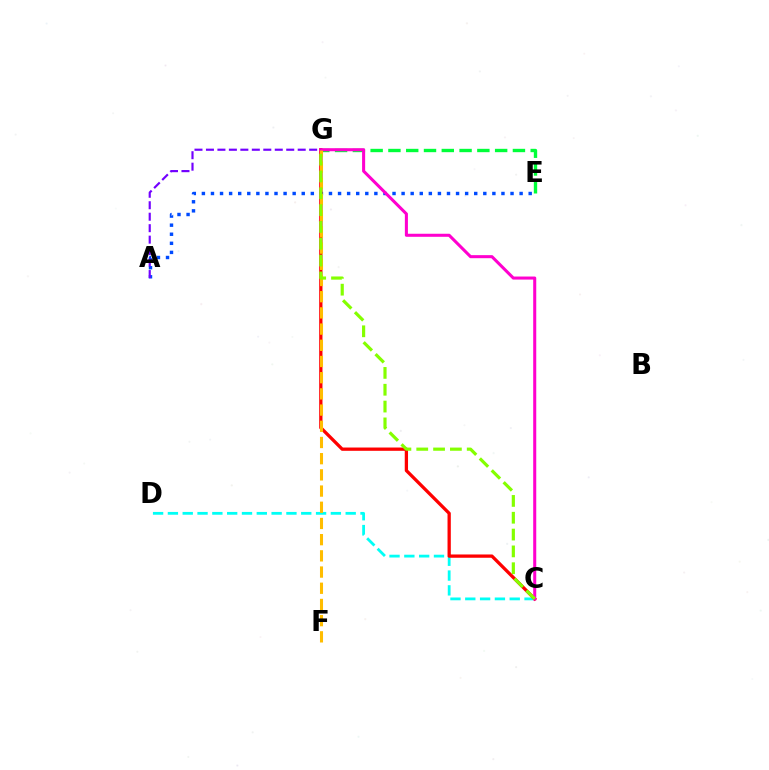{('A', 'E'): [{'color': '#004bff', 'line_style': 'dotted', 'thickness': 2.47}], ('E', 'G'): [{'color': '#00ff39', 'line_style': 'dashed', 'thickness': 2.42}], ('C', 'D'): [{'color': '#00fff6', 'line_style': 'dashed', 'thickness': 2.01}], ('C', 'G'): [{'color': '#ff0000', 'line_style': 'solid', 'thickness': 2.36}, {'color': '#ff00cf', 'line_style': 'solid', 'thickness': 2.2}, {'color': '#84ff00', 'line_style': 'dashed', 'thickness': 2.29}], ('A', 'G'): [{'color': '#7200ff', 'line_style': 'dashed', 'thickness': 1.56}], ('F', 'G'): [{'color': '#ffbd00', 'line_style': 'dashed', 'thickness': 2.2}]}